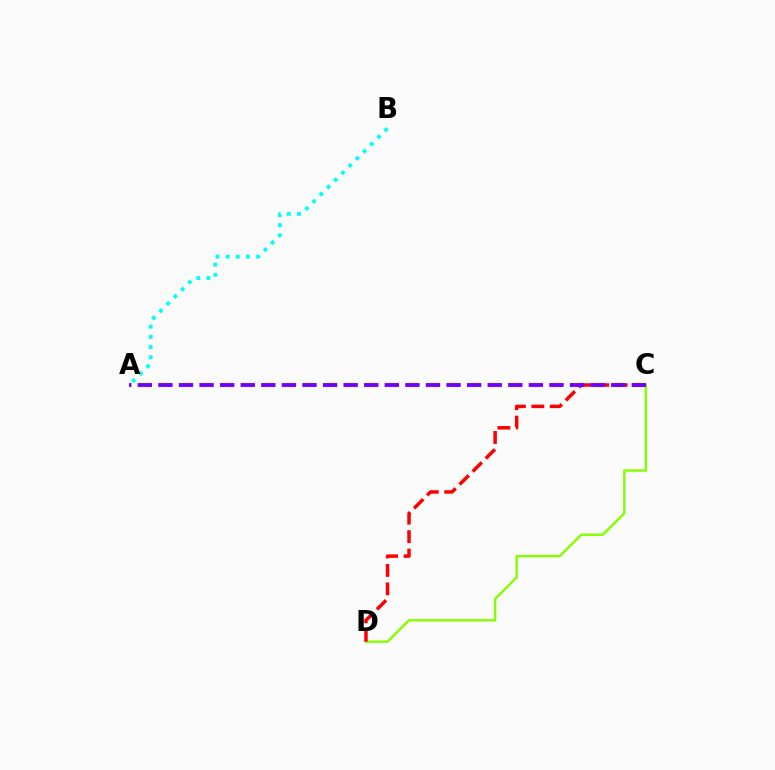{('A', 'B'): [{'color': '#00fff6', 'line_style': 'dotted', 'thickness': 2.76}], ('C', 'D'): [{'color': '#84ff00', 'line_style': 'solid', 'thickness': 1.74}, {'color': '#ff0000', 'line_style': 'dashed', 'thickness': 2.51}], ('A', 'C'): [{'color': '#7200ff', 'line_style': 'dashed', 'thickness': 2.8}]}